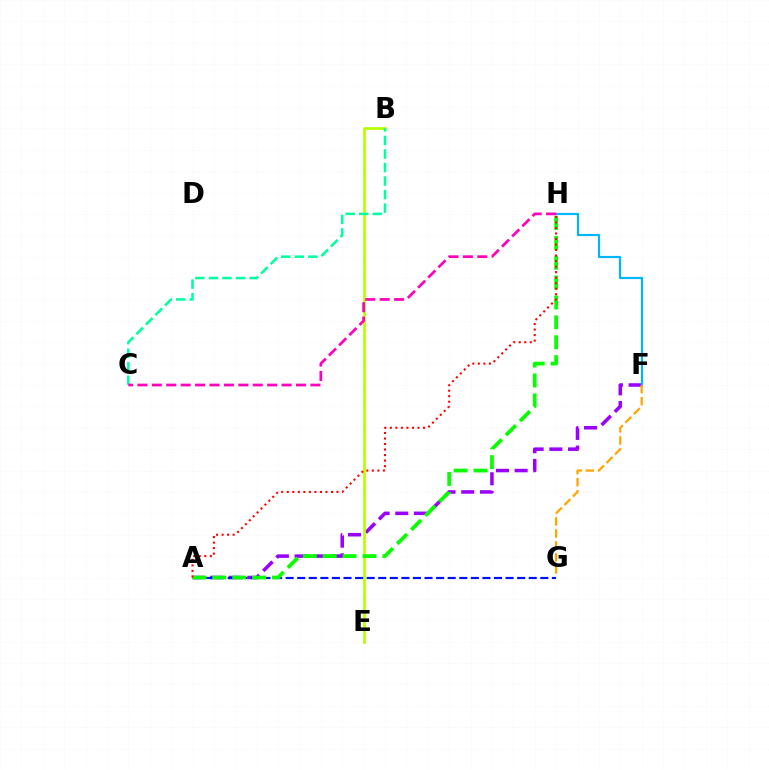{('A', 'F'): [{'color': '#9b00ff', 'line_style': 'dashed', 'thickness': 2.54}], ('B', 'E'): [{'color': '#b3ff00', 'line_style': 'solid', 'thickness': 1.94}], ('F', 'H'): [{'color': '#00b5ff', 'line_style': 'solid', 'thickness': 1.57}], ('F', 'G'): [{'color': '#ffa500', 'line_style': 'dashed', 'thickness': 1.63}], ('A', 'G'): [{'color': '#0010ff', 'line_style': 'dashed', 'thickness': 1.57}], ('B', 'C'): [{'color': '#00ff9d', 'line_style': 'dashed', 'thickness': 1.84}], ('A', 'H'): [{'color': '#08ff00', 'line_style': 'dashed', 'thickness': 2.7}, {'color': '#ff0000', 'line_style': 'dotted', 'thickness': 1.5}], ('C', 'H'): [{'color': '#ff00bd', 'line_style': 'dashed', 'thickness': 1.96}]}